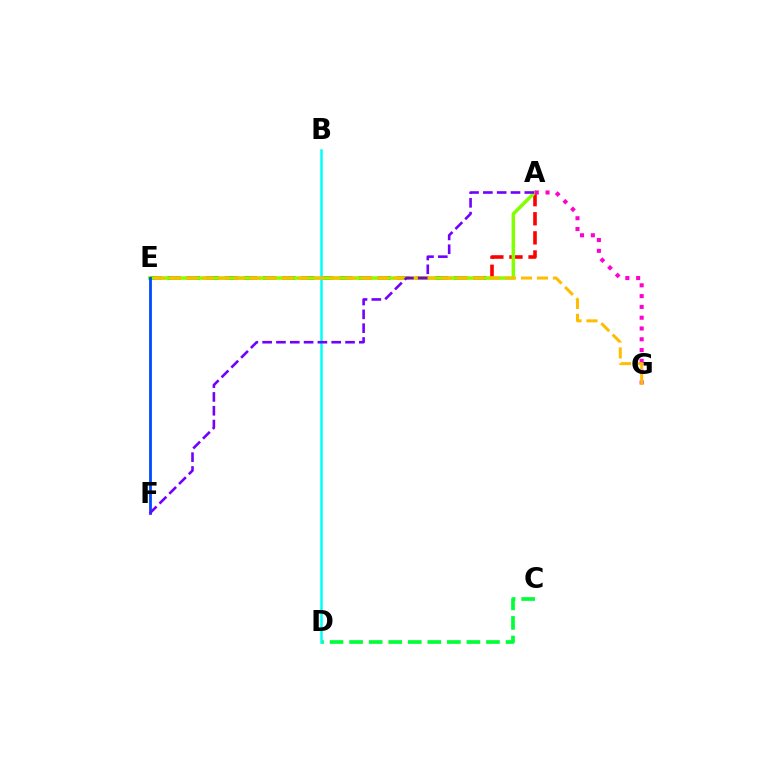{('A', 'E'): [{'color': '#ff0000', 'line_style': 'dashed', 'thickness': 2.59}, {'color': '#84ff00', 'line_style': 'solid', 'thickness': 2.53}], ('C', 'D'): [{'color': '#00ff39', 'line_style': 'dashed', 'thickness': 2.66}], ('A', 'G'): [{'color': '#ff00cf', 'line_style': 'dotted', 'thickness': 2.93}], ('B', 'D'): [{'color': '#00fff6', 'line_style': 'solid', 'thickness': 1.8}], ('E', 'F'): [{'color': '#004bff', 'line_style': 'solid', 'thickness': 2.01}], ('E', 'G'): [{'color': '#ffbd00', 'line_style': 'dashed', 'thickness': 2.17}], ('A', 'F'): [{'color': '#7200ff', 'line_style': 'dashed', 'thickness': 1.88}]}